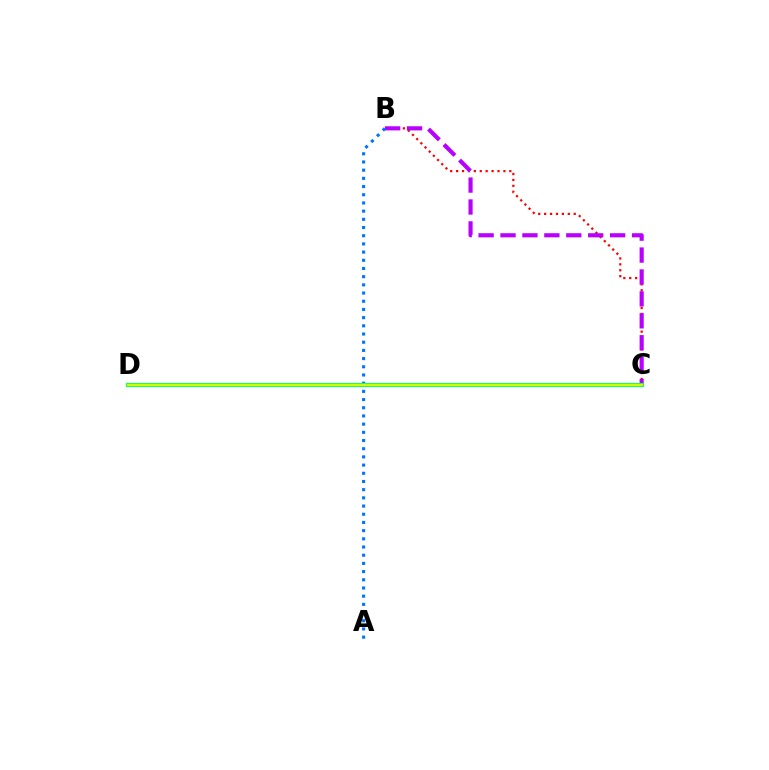{('B', 'C'): [{'color': '#ff0000', 'line_style': 'dotted', 'thickness': 1.61}, {'color': '#b900ff', 'line_style': 'dashed', 'thickness': 2.98}], ('A', 'B'): [{'color': '#0074ff', 'line_style': 'dotted', 'thickness': 2.23}], ('C', 'D'): [{'color': '#00ff5c', 'line_style': 'solid', 'thickness': 2.97}, {'color': '#d1ff00', 'line_style': 'solid', 'thickness': 1.63}]}